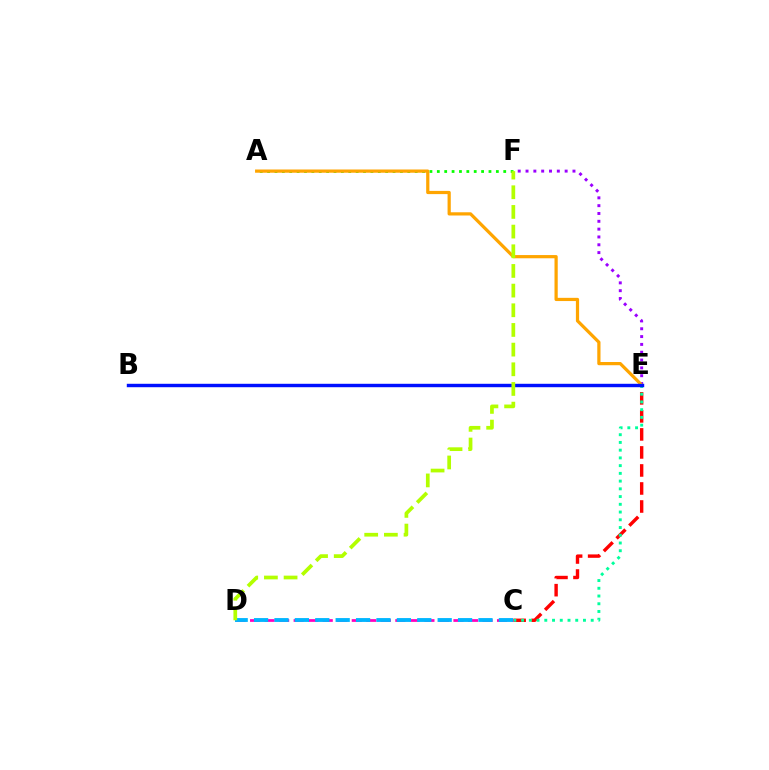{('C', 'E'): [{'color': '#ff0000', 'line_style': 'dashed', 'thickness': 2.45}, {'color': '#00ff9d', 'line_style': 'dotted', 'thickness': 2.1}], ('A', 'F'): [{'color': '#08ff00', 'line_style': 'dotted', 'thickness': 2.0}], ('E', 'F'): [{'color': '#9b00ff', 'line_style': 'dotted', 'thickness': 2.13}], ('A', 'E'): [{'color': '#ffa500', 'line_style': 'solid', 'thickness': 2.32}], ('B', 'E'): [{'color': '#0010ff', 'line_style': 'solid', 'thickness': 2.46}], ('C', 'D'): [{'color': '#ff00bd', 'line_style': 'dashed', 'thickness': 1.97}, {'color': '#00b5ff', 'line_style': 'dashed', 'thickness': 2.77}], ('D', 'F'): [{'color': '#b3ff00', 'line_style': 'dashed', 'thickness': 2.67}]}